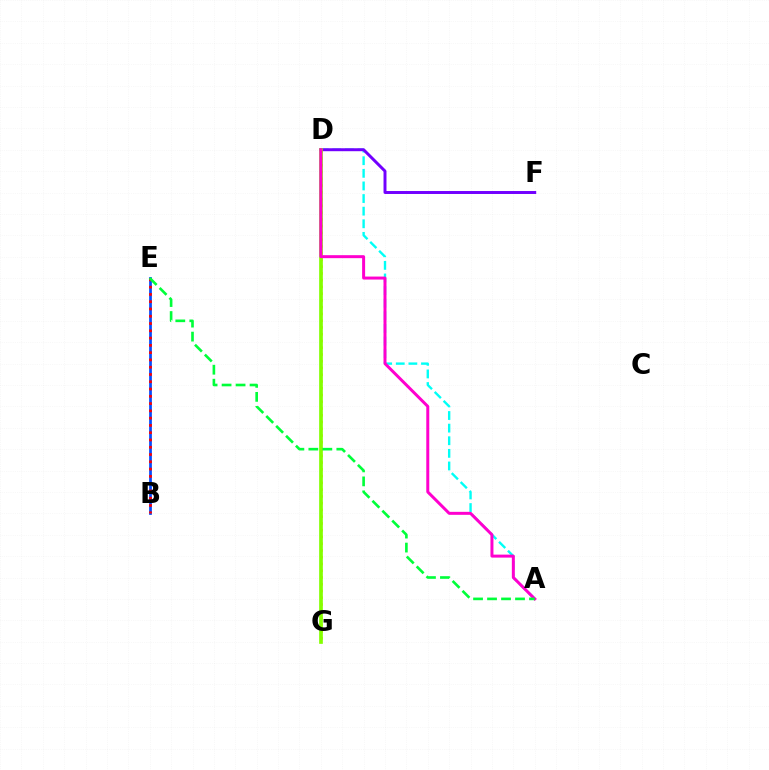{('A', 'D'): [{'color': '#00fff6', 'line_style': 'dashed', 'thickness': 1.71}, {'color': '#ff00cf', 'line_style': 'solid', 'thickness': 2.15}], ('D', 'G'): [{'color': '#ffbd00', 'line_style': 'dotted', 'thickness': 1.84}, {'color': '#84ff00', 'line_style': 'solid', 'thickness': 2.66}], ('D', 'F'): [{'color': '#7200ff', 'line_style': 'solid', 'thickness': 2.13}], ('B', 'E'): [{'color': '#004bff', 'line_style': 'solid', 'thickness': 1.97}, {'color': '#ff0000', 'line_style': 'dotted', 'thickness': 1.98}], ('A', 'E'): [{'color': '#00ff39', 'line_style': 'dashed', 'thickness': 1.9}]}